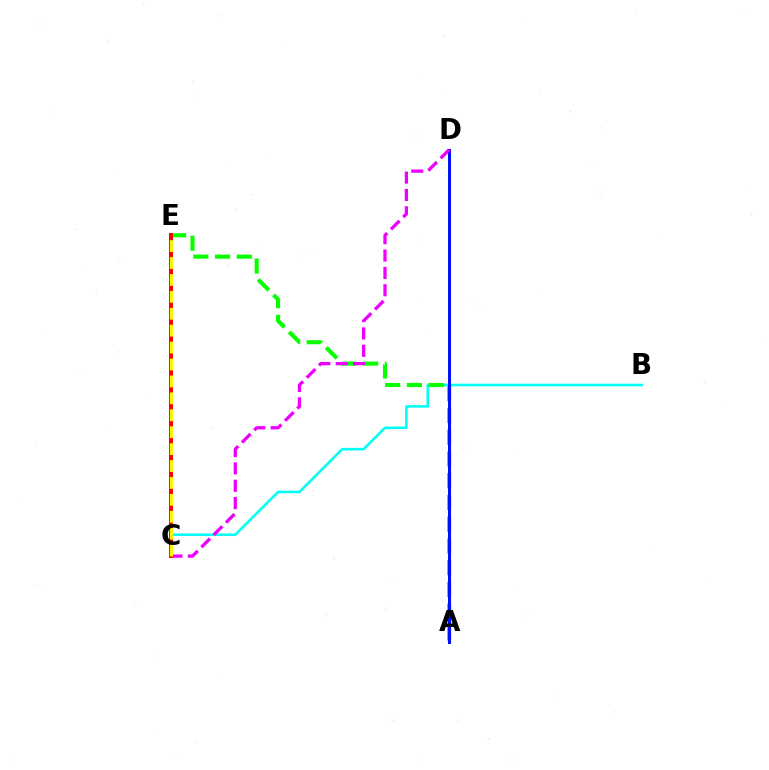{('B', 'C'): [{'color': '#00fff6', 'line_style': 'solid', 'thickness': 1.86}], ('A', 'E'): [{'color': '#08ff00', 'line_style': 'dashed', 'thickness': 2.95}], ('A', 'D'): [{'color': '#0010ff', 'line_style': 'solid', 'thickness': 2.18}], ('C', 'D'): [{'color': '#ee00ff', 'line_style': 'dashed', 'thickness': 2.36}], ('C', 'E'): [{'color': '#ff0000', 'line_style': 'solid', 'thickness': 2.89}, {'color': '#fcf500', 'line_style': 'dashed', 'thickness': 2.3}]}